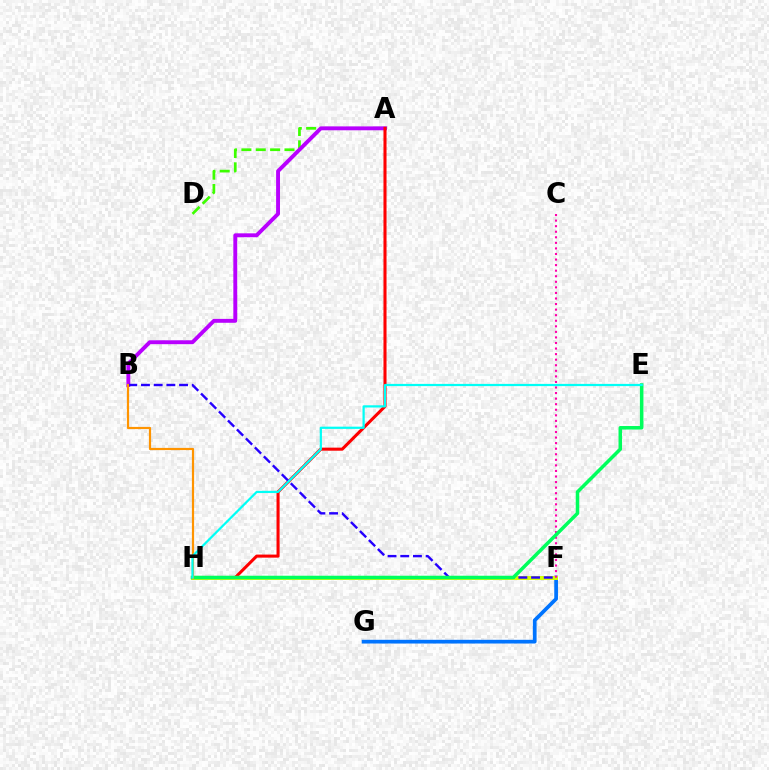{('A', 'D'): [{'color': '#3dff00', 'line_style': 'dashed', 'thickness': 1.95}], ('F', 'G'): [{'color': '#0074ff', 'line_style': 'solid', 'thickness': 2.67}], ('F', 'H'): [{'color': '#d1ff00', 'line_style': 'solid', 'thickness': 2.85}], ('A', 'B'): [{'color': '#b900ff', 'line_style': 'solid', 'thickness': 2.8}], ('A', 'H'): [{'color': '#ff0000', 'line_style': 'solid', 'thickness': 2.2}], ('B', 'F'): [{'color': '#2500ff', 'line_style': 'dashed', 'thickness': 1.73}], ('C', 'F'): [{'color': '#ff00ac', 'line_style': 'dotted', 'thickness': 1.51}], ('E', 'H'): [{'color': '#00ff5c', 'line_style': 'solid', 'thickness': 2.54}, {'color': '#00fff6', 'line_style': 'solid', 'thickness': 1.6}], ('B', 'H'): [{'color': '#ff9400', 'line_style': 'solid', 'thickness': 1.58}]}